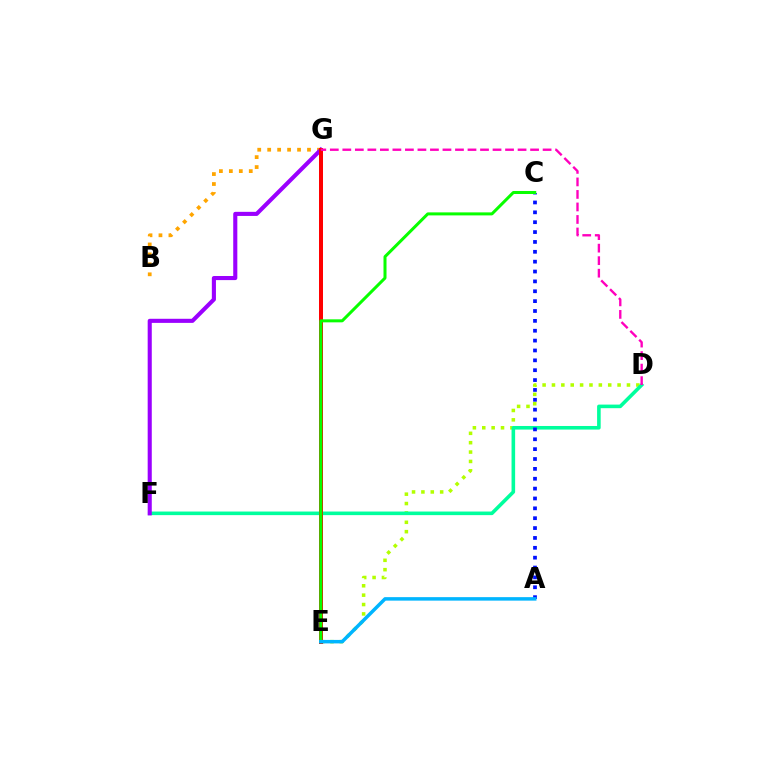{('D', 'E'): [{'color': '#b3ff00', 'line_style': 'dotted', 'thickness': 2.55}], ('B', 'G'): [{'color': '#ffa500', 'line_style': 'dotted', 'thickness': 2.7}], ('D', 'F'): [{'color': '#00ff9d', 'line_style': 'solid', 'thickness': 2.58}], ('F', 'G'): [{'color': '#9b00ff', 'line_style': 'solid', 'thickness': 2.95}], ('A', 'C'): [{'color': '#0010ff', 'line_style': 'dotted', 'thickness': 2.68}], ('E', 'G'): [{'color': '#ff0000', 'line_style': 'solid', 'thickness': 2.88}], ('D', 'G'): [{'color': '#ff00bd', 'line_style': 'dashed', 'thickness': 1.7}], ('C', 'E'): [{'color': '#08ff00', 'line_style': 'solid', 'thickness': 2.17}], ('A', 'E'): [{'color': '#00b5ff', 'line_style': 'solid', 'thickness': 2.51}]}